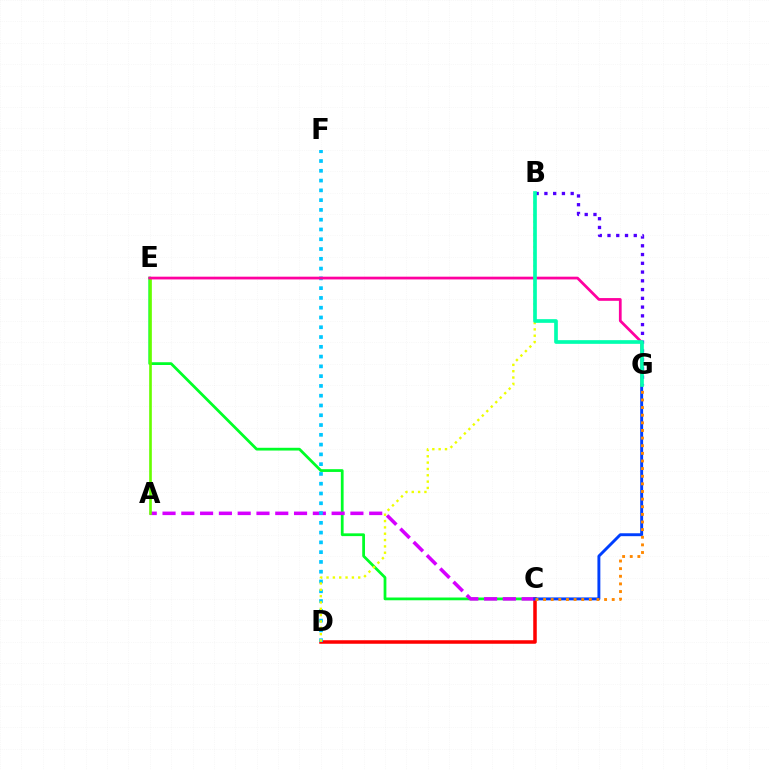{('C', 'E'): [{'color': '#00ff27', 'line_style': 'solid', 'thickness': 1.99}], ('C', 'D'): [{'color': '#ff0000', 'line_style': 'solid', 'thickness': 2.54}], ('A', 'C'): [{'color': '#d600ff', 'line_style': 'dashed', 'thickness': 2.55}], ('D', 'F'): [{'color': '#00c7ff', 'line_style': 'dotted', 'thickness': 2.66}], ('B', 'D'): [{'color': '#eeff00', 'line_style': 'dotted', 'thickness': 1.72}], ('C', 'G'): [{'color': '#003fff', 'line_style': 'solid', 'thickness': 2.1}, {'color': '#ff8800', 'line_style': 'dotted', 'thickness': 2.07}], ('A', 'E'): [{'color': '#66ff00', 'line_style': 'solid', 'thickness': 1.91}], ('B', 'G'): [{'color': '#4f00ff', 'line_style': 'dotted', 'thickness': 2.38}, {'color': '#00ffaf', 'line_style': 'solid', 'thickness': 2.65}], ('E', 'G'): [{'color': '#ff00a0', 'line_style': 'solid', 'thickness': 1.98}]}